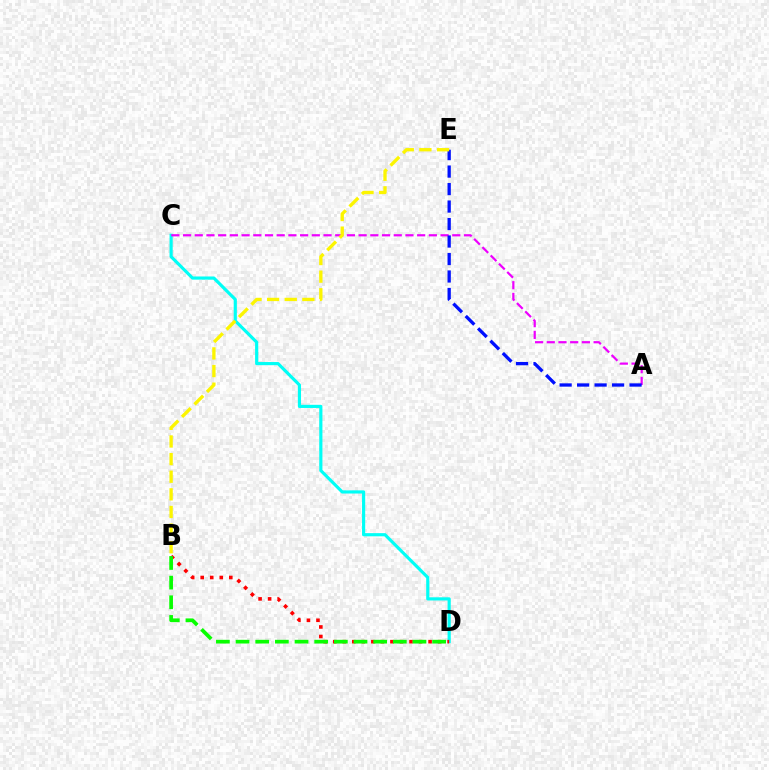{('C', 'D'): [{'color': '#00fff6', 'line_style': 'solid', 'thickness': 2.27}], ('A', 'C'): [{'color': '#ee00ff', 'line_style': 'dashed', 'thickness': 1.59}], ('B', 'D'): [{'color': '#ff0000', 'line_style': 'dotted', 'thickness': 2.59}, {'color': '#08ff00', 'line_style': 'dashed', 'thickness': 2.67}], ('A', 'E'): [{'color': '#0010ff', 'line_style': 'dashed', 'thickness': 2.38}], ('B', 'E'): [{'color': '#fcf500', 'line_style': 'dashed', 'thickness': 2.39}]}